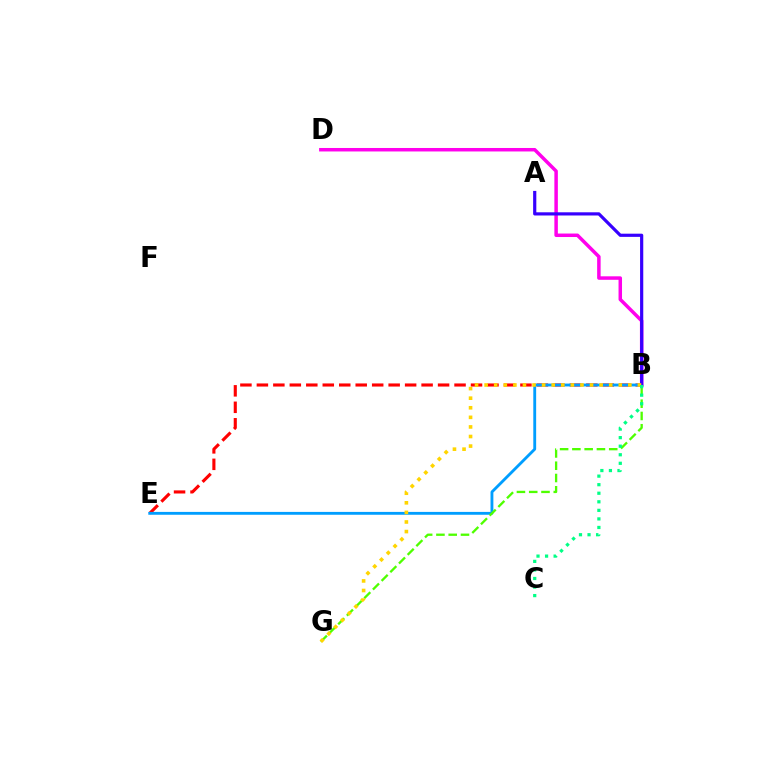{('B', 'D'): [{'color': '#ff00ed', 'line_style': 'solid', 'thickness': 2.51}], ('B', 'E'): [{'color': '#ff0000', 'line_style': 'dashed', 'thickness': 2.24}, {'color': '#009eff', 'line_style': 'solid', 'thickness': 2.05}], ('B', 'G'): [{'color': '#4fff00', 'line_style': 'dashed', 'thickness': 1.67}, {'color': '#ffd500', 'line_style': 'dotted', 'thickness': 2.6}], ('A', 'B'): [{'color': '#3700ff', 'line_style': 'solid', 'thickness': 2.3}], ('B', 'C'): [{'color': '#00ff86', 'line_style': 'dotted', 'thickness': 2.32}]}